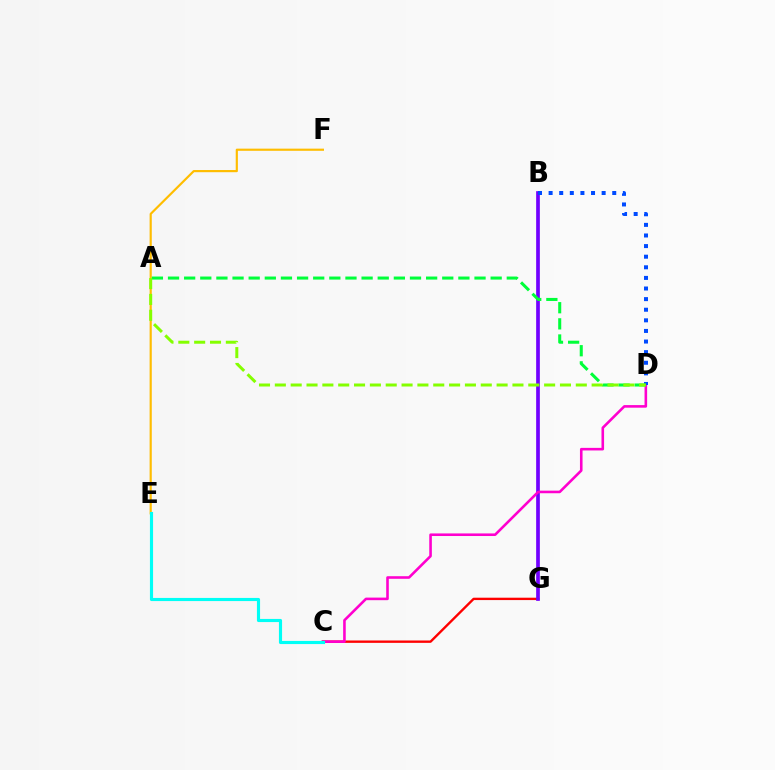{('E', 'F'): [{'color': '#ffbd00', 'line_style': 'solid', 'thickness': 1.56}], ('C', 'G'): [{'color': '#ff0000', 'line_style': 'solid', 'thickness': 1.71}], ('B', 'G'): [{'color': '#7200ff', 'line_style': 'solid', 'thickness': 2.66}], ('C', 'D'): [{'color': '#ff00cf', 'line_style': 'solid', 'thickness': 1.86}], ('C', 'E'): [{'color': '#00fff6', 'line_style': 'solid', 'thickness': 2.26}], ('B', 'D'): [{'color': '#004bff', 'line_style': 'dotted', 'thickness': 2.88}], ('A', 'D'): [{'color': '#00ff39', 'line_style': 'dashed', 'thickness': 2.19}, {'color': '#84ff00', 'line_style': 'dashed', 'thickness': 2.15}]}